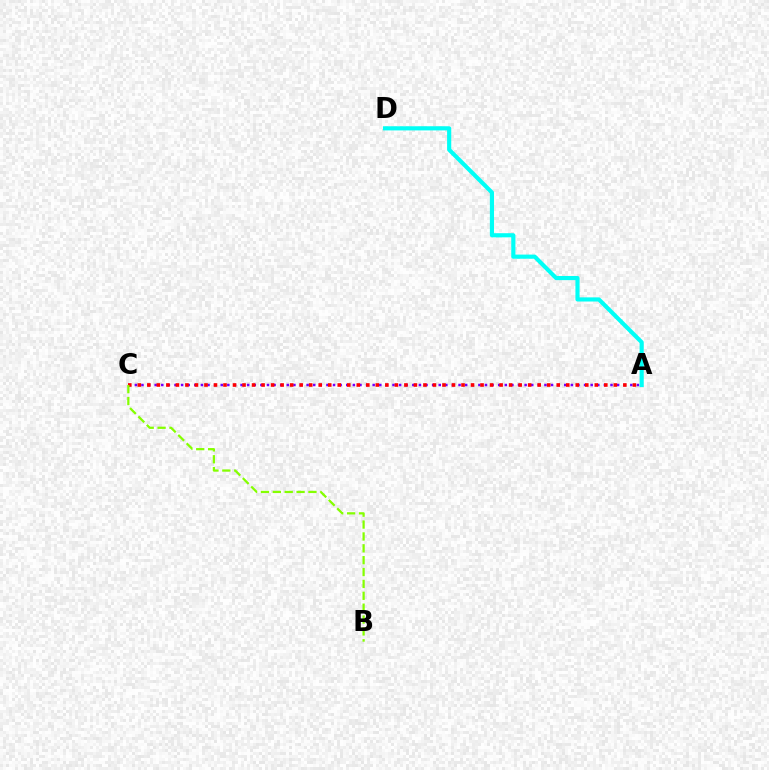{('A', 'C'): [{'color': '#7200ff', 'line_style': 'dotted', 'thickness': 1.79}, {'color': '#ff0000', 'line_style': 'dotted', 'thickness': 2.59}], ('B', 'C'): [{'color': '#84ff00', 'line_style': 'dashed', 'thickness': 1.61}], ('A', 'D'): [{'color': '#00fff6', 'line_style': 'solid', 'thickness': 2.99}]}